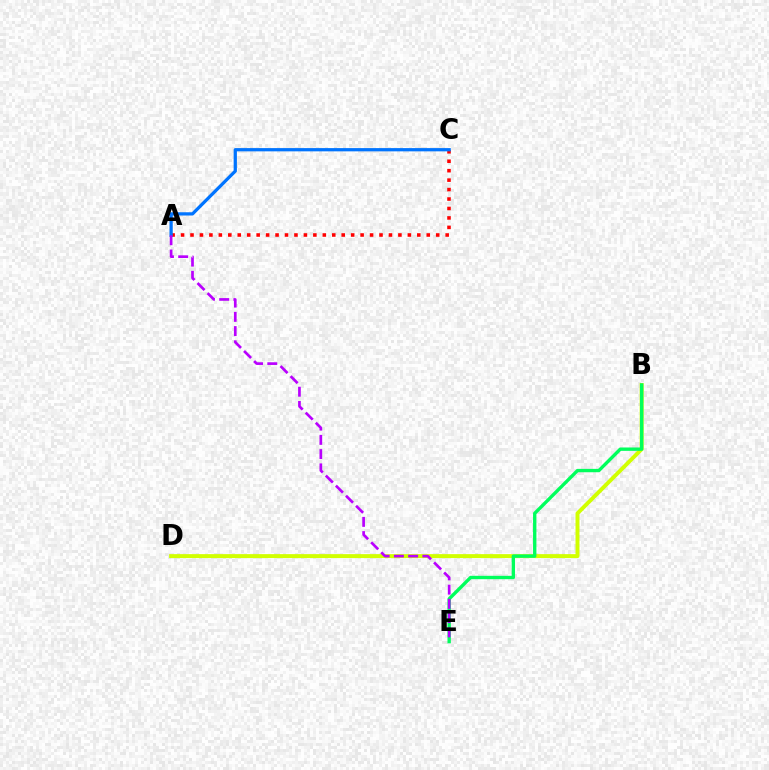{('B', 'D'): [{'color': '#d1ff00', 'line_style': 'solid', 'thickness': 2.84}], ('A', 'C'): [{'color': '#ff0000', 'line_style': 'dotted', 'thickness': 2.57}, {'color': '#0074ff', 'line_style': 'solid', 'thickness': 2.34}], ('B', 'E'): [{'color': '#00ff5c', 'line_style': 'solid', 'thickness': 2.42}], ('A', 'E'): [{'color': '#b900ff', 'line_style': 'dashed', 'thickness': 1.94}]}